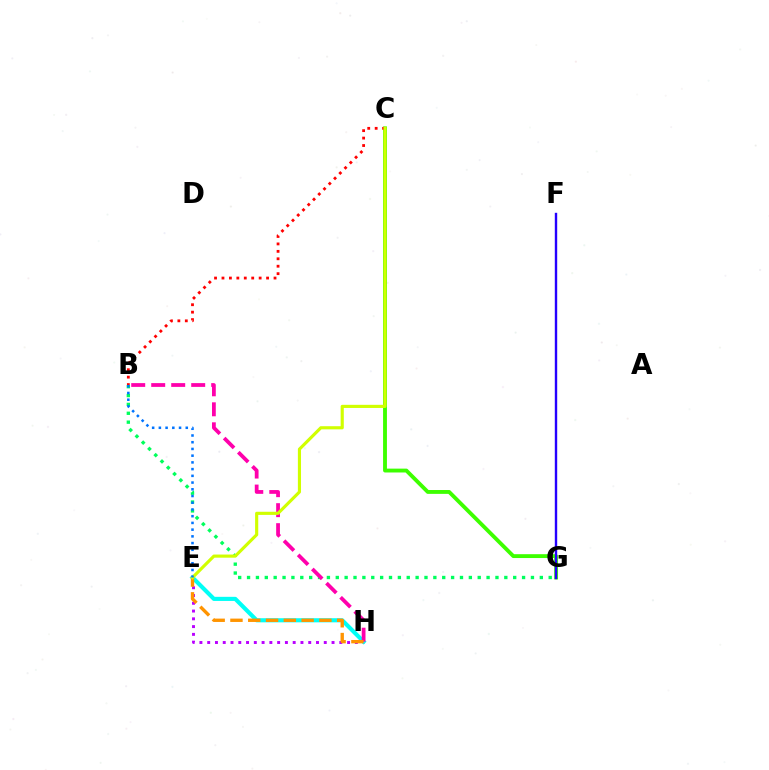{('E', 'H'): [{'color': '#b900ff', 'line_style': 'dotted', 'thickness': 2.11}, {'color': '#00fff6', 'line_style': 'solid', 'thickness': 2.97}, {'color': '#ff9400', 'line_style': 'dashed', 'thickness': 2.42}], ('B', 'G'): [{'color': '#00ff5c', 'line_style': 'dotted', 'thickness': 2.41}], ('C', 'G'): [{'color': '#3dff00', 'line_style': 'solid', 'thickness': 2.78}], ('F', 'G'): [{'color': '#2500ff', 'line_style': 'solid', 'thickness': 1.73}], ('B', 'C'): [{'color': '#ff0000', 'line_style': 'dotted', 'thickness': 2.02}], ('B', 'H'): [{'color': '#ff00ac', 'line_style': 'dashed', 'thickness': 2.72}], ('C', 'E'): [{'color': '#d1ff00', 'line_style': 'solid', 'thickness': 2.26}], ('B', 'E'): [{'color': '#0074ff', 'line_style': 'dotted', 'thickness': 1.83}]}